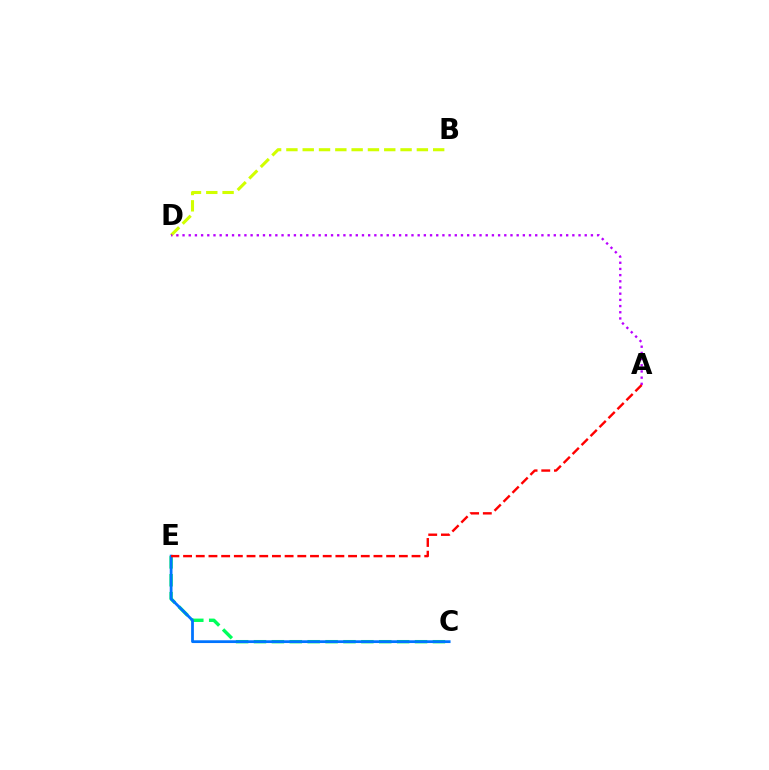{('C', 'E'): [{'color': '#00ff5c', 'line_style': 'dashed', 'thickness': 2.43}, {'color': '#0074ff', 'line_style': 'solid', 'thickness': 2.0}], ('B', 'D'): [{'color': '#d1ff00', 'line_style': 'dashed', 'thickness': 2.22}], ('A', 'D'): [{'color': '#b900ff', 'line_style': 'dotted', 'thickness': 1.68}], ('A', 'E'): [{'color': '#ff0000', 'line_style': 'dashed', 'thickness': 1.72}]}